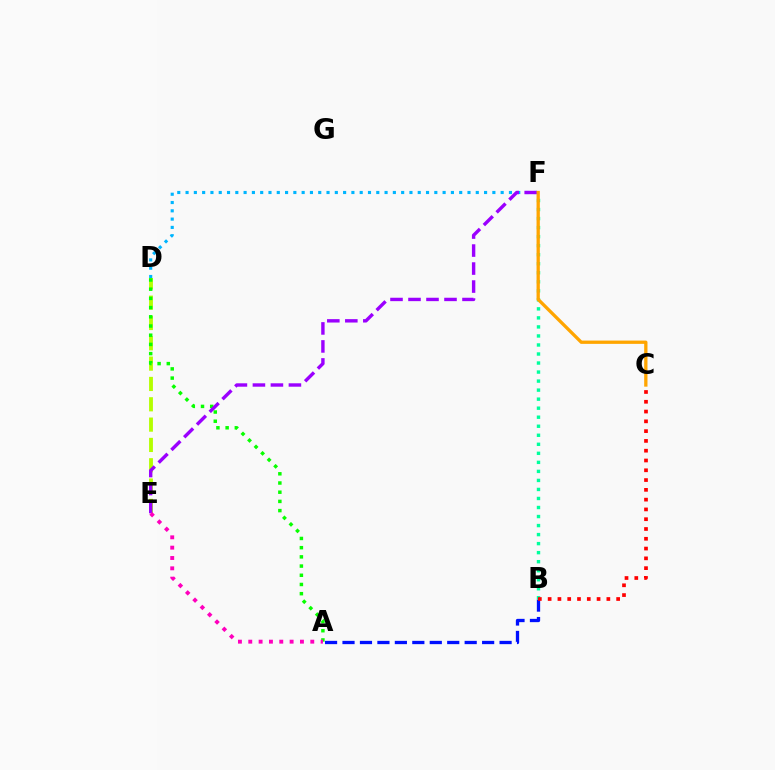{('D', 'F'): [{'color': '#00b5ff', 'line_style': 'dotted', 'thickness': 2.25}], ('D', 'E'): [{'color': '#b3ff00', 'line_style': 'dashed', 'thickness': 2.76}], ('A', 'B'): [{'color': '#0010ff', 'line_style': 'dashed', 'thickness': 2.37}], ('A', 'D'): [{'color': '#08ff00', 'line_style': 'dotted', 'thickness': 2.5}], ('B', 'F'): [{'color': '#00ff9d', 'line_style': 'dotted', 'thickness': 2.45}], ('E', 'F'): [{'color': '#9b00ff', 'line_style': 'dashed', 'thickness': 2.45}], ('A', 'E'): [{'color': '#ff00bd', 'line_style': 'dotted', 'thickness': 2.81}], ('C', 'F'): [{'color': '#ffa500', 'line_style': 'solid', 'thickness': 2.37}], ('B', 'C'): [{'color': '#ff0000', 'line_style': 'dotted', 'thickness': 2.66}]}